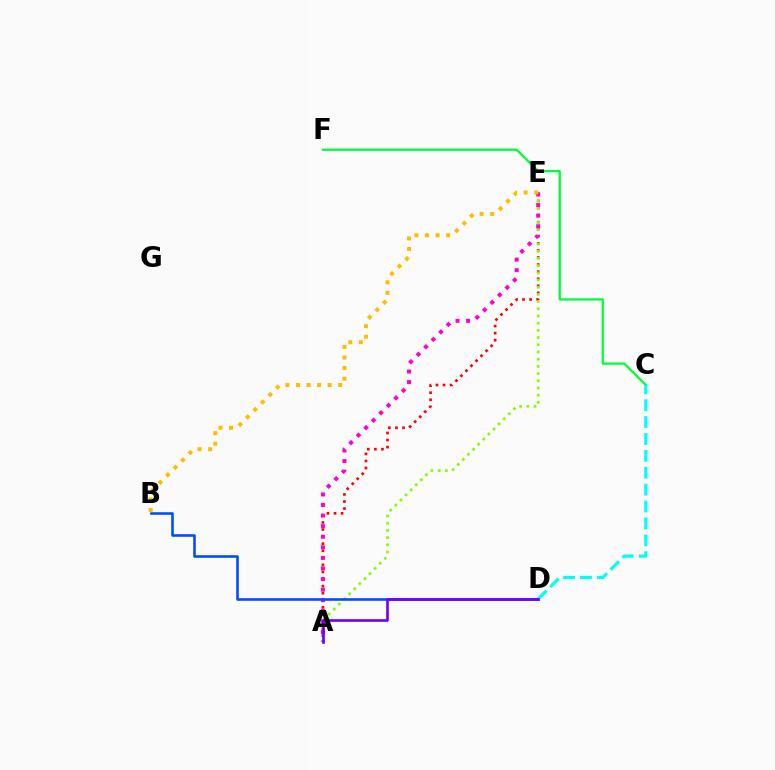{('C', 'F'): [{'color': '#00ff39', 'line_style': 'solid', 'thickness': 1.65}], ('A', 'E'): [{'color': '#ff0000', 'line_style': 'dotted', 'thickness': 1.92}, {'color': '#84ff00', 'line_style': 'dotted', 'thickness': 1.96}, {'color': '#ff00cf', 'line_style': 'dotted', 'thickness': 2.87}], ('B', 'D'): [{'color': '#004bff', 'line_style': 'solid', 'thickness': 1.86}], ('C', 'D'): [{'color': '#00fff6', 'line_style': 'dashed', 'thickness': 2.3}], ('B', 'E'): [{'color': '#ffbd00', 'line_style': 'dotted', 'thickness': 2.87}], ('A', 'D'): [{'color': '#7200ff', 'line_style': 'solid', 'thickness': 1.92}]}